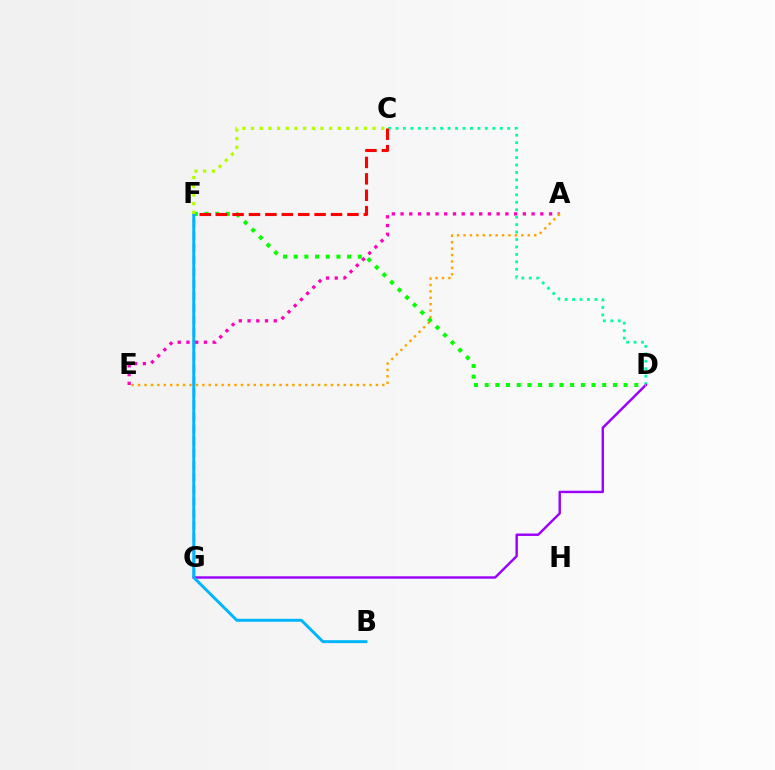{('C', 'D'): [{'color': '#00ff9d', 'line_style': 'dotted', 'thickness': 2.02}], ('F', 'G'): [{'color': '#0010ff', 'line_style': 'dashed', 'thickness': 1.64}], ('A', 'E'): [{'color': '#ff00bd', 'line_style': 'dotted', 'thickness': 2.37}, {'color': '#ffa500', 'line_style': 'dotted', 'thickness': 1.75}], ('D', 'G'): [{'color': '#9b00ff', 'line_style': 'solid', 'thickness': 1.74}], ('D', 'F'): [{'color': '#08ff00', 'line_style': 'dotted', 'thickness': 2.9}], ('B', 'F'): [{'color': '#00b5ff', 'line_style': 'solid', 'thickness': 2.11}], ('C', 'F'): [{'color': '#b3ff00', 'line_style': 'dotted', 'thickness': 2.36}, {'color': '#ff0000', 'line_style': 'dashed', 'thickness': 2.23}]}